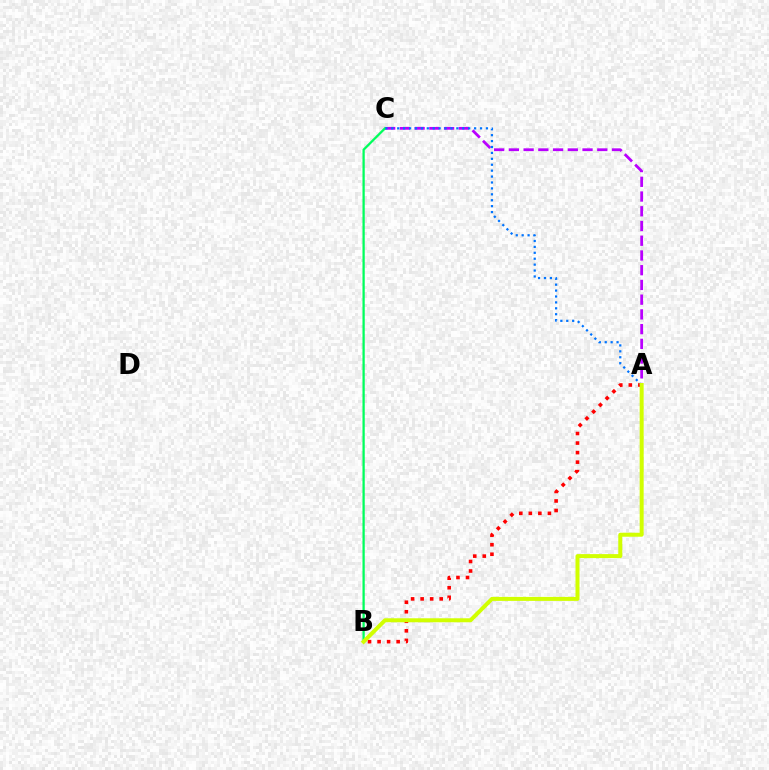{('A', 'B'): [{'color': '#ff0000', 'line_style': 'dotted', 'thickness': 2.59}, {'color': '#d1ff00', 'line_style': 'solid', 'thickness': 2.88}], ('A', 'C'): [{'color': '#b900ff', 'line_style': 'dashed', 'thickness': 2.0}, {'color': '#0074ff', 'line_style': 'dotted', 'thickness': 1.61}], ('B', 'C'): [{'color': '#00ff5c', 'line_style': 'solid', 'thickness': 1.64}]}